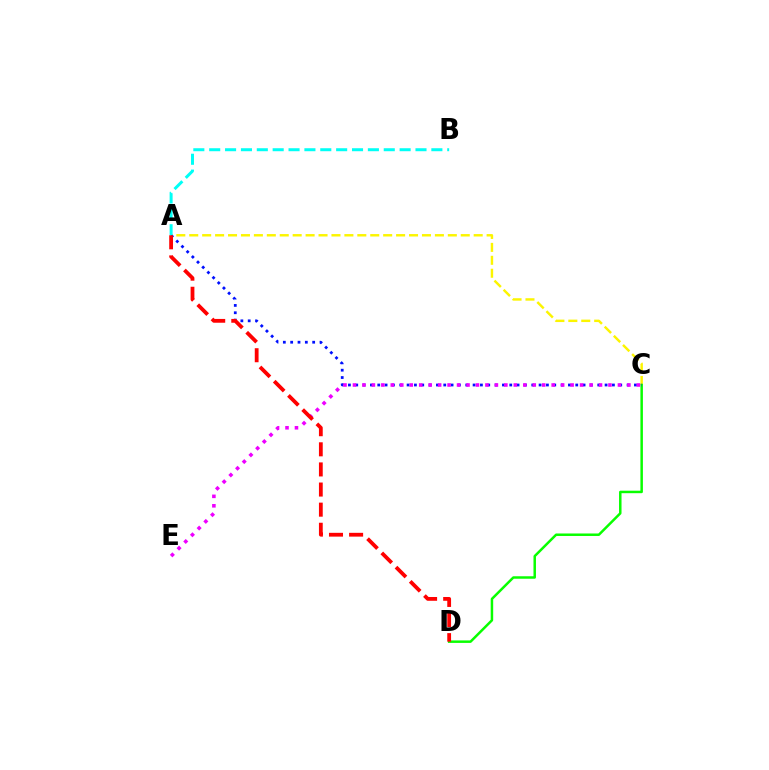{('A', 'C'): [{'color': '#fcf500', 'line_style': 'dashed', 'thickness': 1.76}, {'color': '#0010ff', 'line_style': 'dotted', 'thickness': 1.99}], ('C', 'D'): [{'color': '#08ff00', 'line_style': 'solid', 'thickness': 1.79}], ('C', 'E'): [{'color': '#ee00ff', 'line_style': 'dotted', 'thickness': 2.57}], ('A', 'B'): [{'color': '#00fff6', 'line_style': 'dashed', 'thickness': 2.16}], ('A', 'D'): [{'color': '#ff0000', 'line_style': 'dashed', 'thickness': 2.73}]}